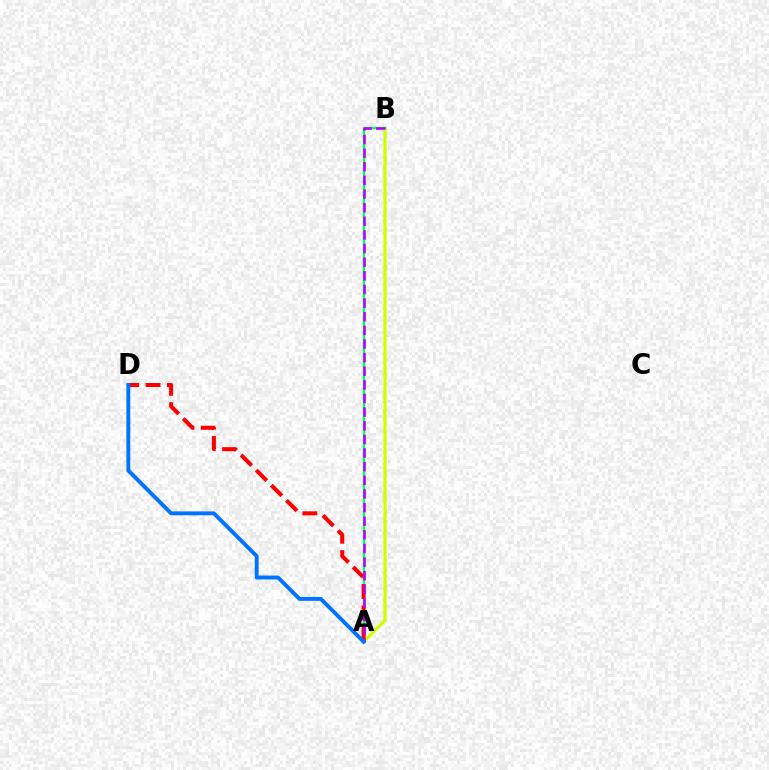{('A', 'B'): [{'color': '#d1ff00', 'line_style': 'solid', 'thickness': 2.36}, {'color': '#00ff5c', 'line_style': 'solid', 'thickness': 1.73}, {'color': '#b900ff', 'line_style': 'dashed', 'thickness': 1.85}], ('A', 'D'): [{'color': '#ff0000', 'line_style': 'dashed', 'thickness': 2.9}, {'color': '#0074ff', 'line_style': 'solid', 'thickness': 2.81}]}